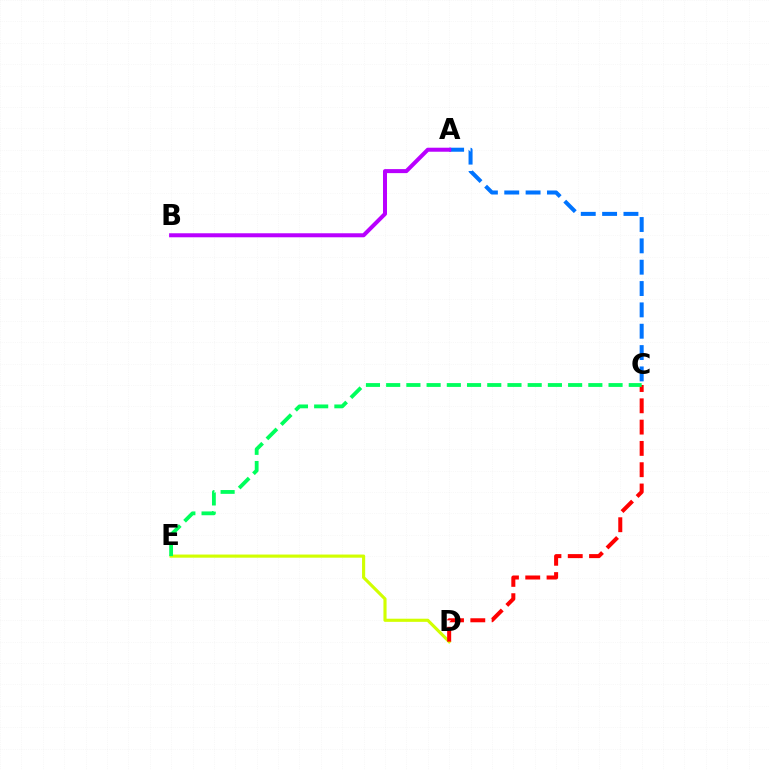{('A', 'C'): [{'color': '#0074ff', 'line_style': 'dashed', 'thickness': 2.9}], ('D', 'E'): [{'color': '#d1ff00', 'line_style': 'solid', 'thickness': 2.26}], ('A', 'B'): [{'color': '#b900ff', 'line_style': 'solid', 'thickness': 2.89}], ('C', 'D'): [{'color': '#ff0000', 'line_style': 'dashed', 'thickness': 2.89}], ('C', 'E'): [{'color': '#00ff5c', 'line_style': 'dashed', 'thickness': 2.75}]}